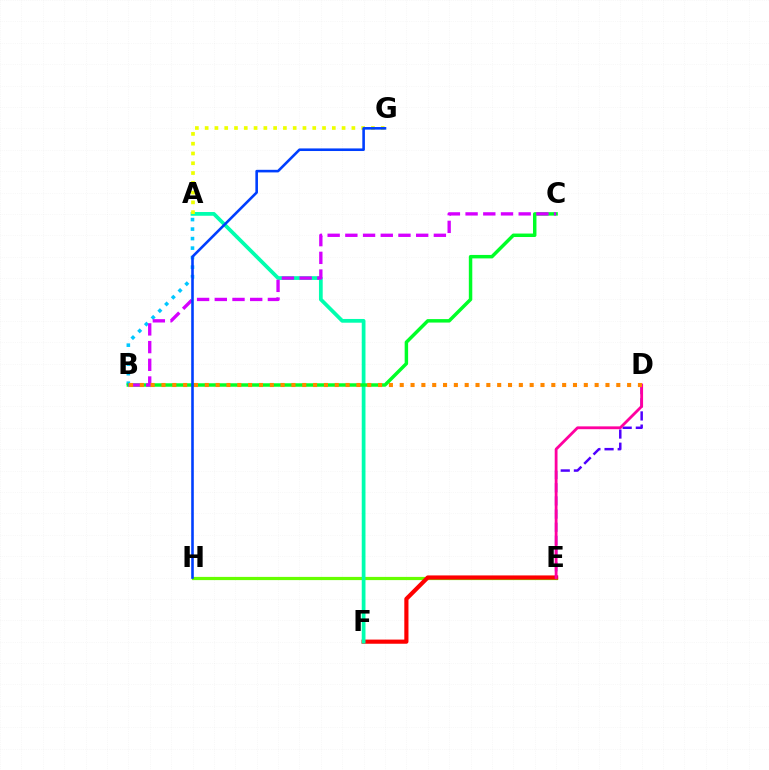{('E', 'H'): [{'color': '#66ff00', 'line_style': 'solid', 'thickness': 2.3}], ('E', 'F'): [{'color': '#ff0000', 'line_style': 'solid', 'thickness': 2.99}], ('D', 'E'): [{'color': '#4f00ff', 'line_style': 'dashed', 'thickness': 1.79}, {'color': '#ff00a0', 'line_style': 'solid', 'thickness': 2.02}], ('A', 'F'): [{'color': '#00ffaf', 'line_style': 'solid', 'thickness': 2.69}], ('A', 'B'): [{'color': '#00c7ff', 'line_style': 'dotted', 'thickness': 2.58}], ('B', 'C'): [{'color': '#00ff27', 'line_style': 'solid', 'thickness': 2.49}, {'color': '#d600ff', 'line_style': 'dashed', 'thickness': 2.4}], ('B', 'D'): [{'color': '#ff8800', 'line_style': 'dotted', 'thickness': 2.94}], ('A', 'G'): [{'color': '#eeff00', 'line_style': 'dotted', 'thickness': 2.66}], ('G', 'H'): [{'color': '#003fff', 'line_style': 'solid', 'thickness': 1.87}]}